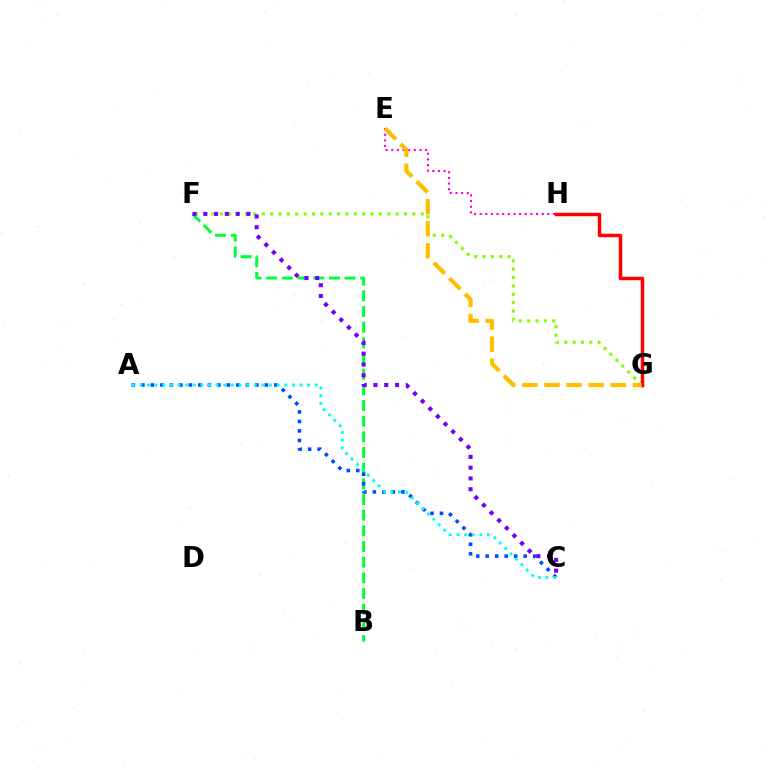{('B', 'F'): [{'color': '#00ff39', 'line_style': 'dashed', 'thickness': 2.13}], ('F', 'G'): [{'color': '#84ff00', 'line_style': 'dotted', 'thickness': 2.27}], ('E', 'H'): [{'color': '#ff00cf', 'line_style': 'dotted', 'thickness': 1.53}], ('G', 'H'): [{'color': '#ff0000', 'line_style': 'solid', 'thickness': 2.5}], ('A', 'C'): [{'color': '#004bff', 'line_style': 'dotted', 'thickness': 2.58}, {'color': '#00fff6', 'line_style': 'dotted', 'thickness': 2.07}], ('C', 'F'): [{'color': '#7200ff', 'line_style': 'dotted', 'thickness': 2.93}], ('E', 'G'): [{'color': '#ffbd00', 'line_style': 'dashed', 'thickness': 3.0}]}